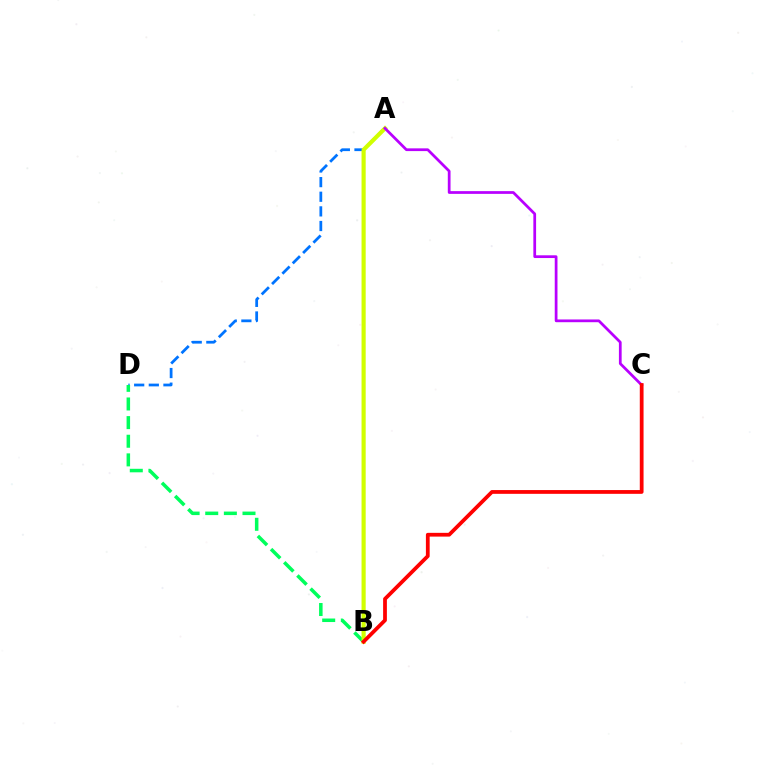{('A', 'D'): [{'color': '#0074ff', 'line_style': 'dashed', 'thickness': 1.99}], ('B', 'D'): [{'color': '#00ff5c', 'line_style': 'dashed', 'thickness': 2.53}], ('A', 'B'): [{'color': '#d1ff00', 'line_style': 'solid', 'thickness': 2.99}], ('A', 'C'): [{'color': '#b900ff', 'line_style': 'solid', 'thickness': 1.97}], ('B', 'C'): [{'color': '#ff0000', 'line_style': 'solid', 'thickness': 2.71}]}